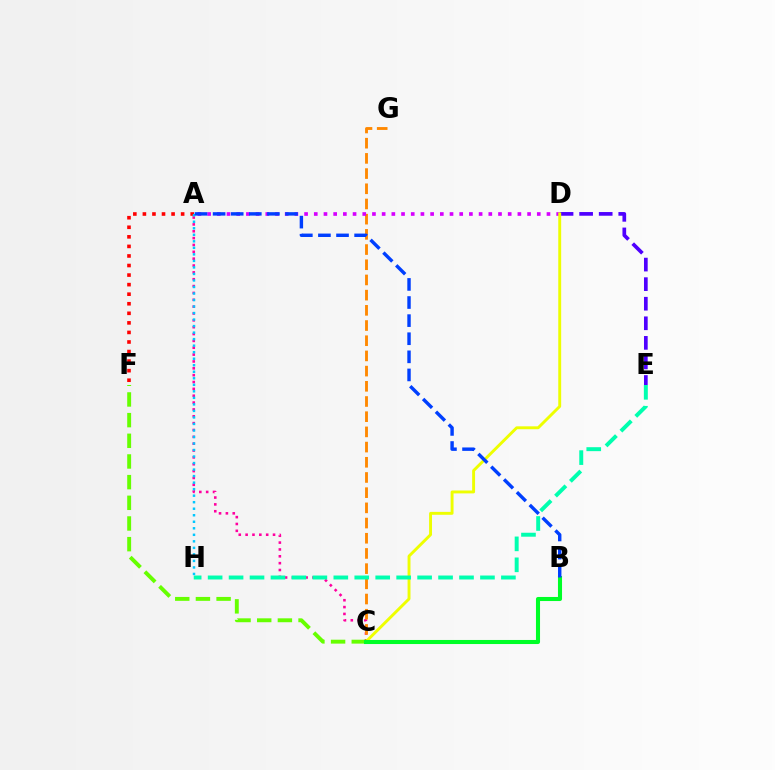{('D', 'E'): [{'color': '#4f00ff', 'line_style': 'dashed', 'thickness': 2.66}], ('A', 'C'): [{'color': '#ff00a0', 'line_style': 'dotted', 'thickness': 1.86}], ('C', 'G'): [{'color': '#ff8800', 'line_style': 'dashed', 'thickness': 2.06}], ('C', 'F'): [{'color': '#66ff00', 'line_style': 'dashed', 'thickness': 2.81}], ('A', 'F'): [{'color': '#ff0000', 'line_style': 'dotted', 'thickness': 2.6}], ('A', 'D'): [{'color': '#d600ff', 'line_style': 'dotted', 'thickness': 2.63}], ('C', 'D'): [{'color': '#eeff00', 'line_style': 'solid', 'thickness': 2.09}], ('A', 'H'): [{'color': '#00c7ff', 'line_style': 'dotted', 'thickness': 1.77}], ('E', 'H'): [{'color': '#00ffaf', 'line_style': 'dashed', 'thickness': 2.85}], ('B', 'C'): [{'color': '#00ff27', 'line_style': 'solid', 'thickness': 2.93}], ('A', 'B'): [{'color': '#003fff', 'line_style': 'dashed', 'thickness': 2.46}]}